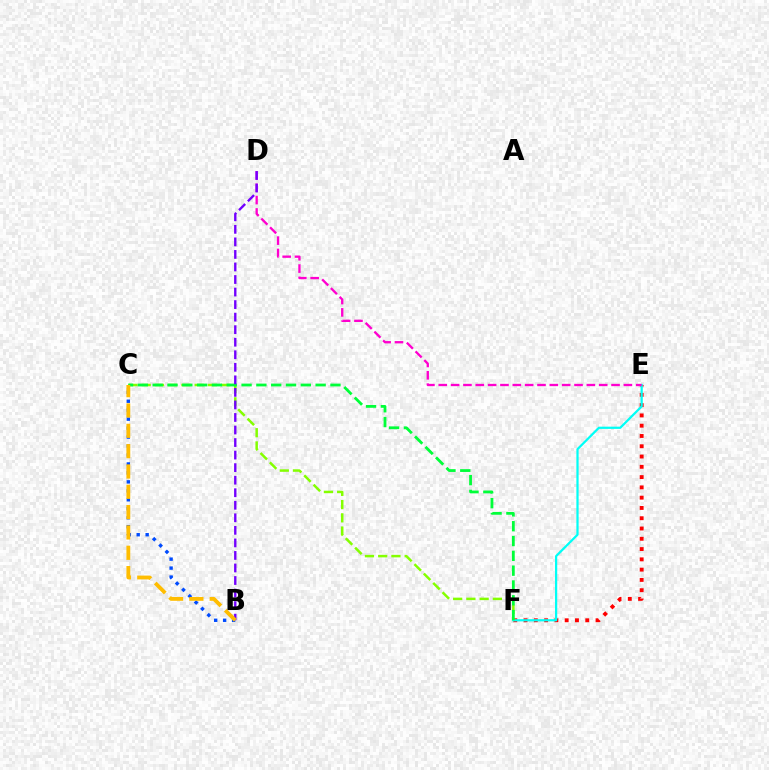{('E', 'F'): [{'color': '#ff0000', 'line_style': 'dotted', 'thickness': 2.79}, {'color': '#00fff6', 'line_style': 'solid', 'thickness': 1.6}], ('C', 'F'): [{'color': '#84ff00', 'line_style': 'dashed', 'thickness': 1.8}, {'color': '#00ff39', 'line_style': 'dashed', 'thickness': 2.01}], ('B', 'C'): [{'color': '#004bff', 'line_style': 'dotted', 'thickness': 2.43}, {'color': '#ffbd00', 'line_style': 'dashed', 'thickness': 2.76}], ('D', 'E'): [{'color': '#ff00cf', 'line_style': 'dashed', 'thickness': 1.68}], ('B', 'D'): [{'color': '#7200ff', 'line_style': 'dashed', 'thickness': 1.7}]}